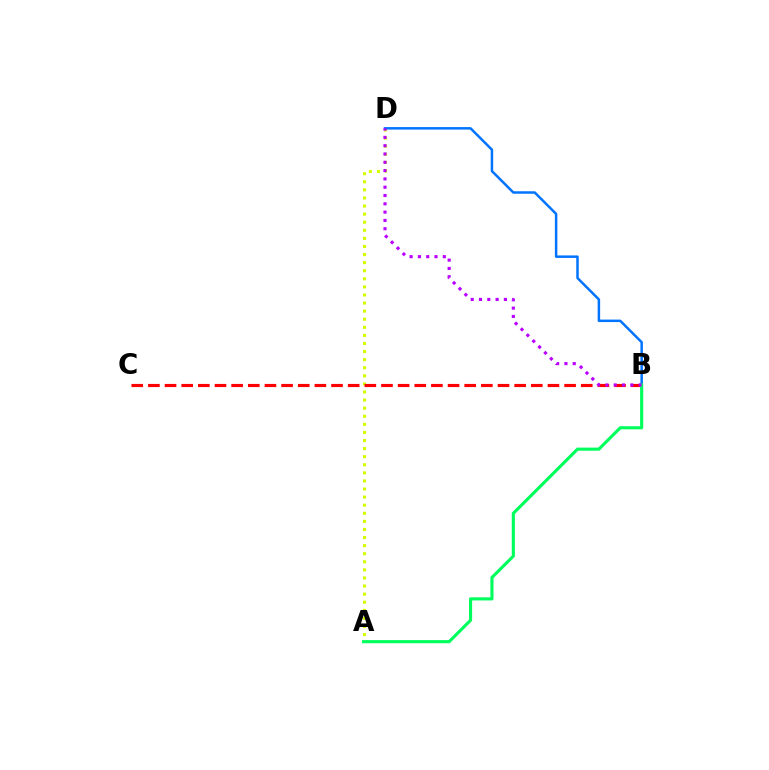{('A', 'D'): [{'color': '#d1ff00', 'line_style': 'dotted', 'thickness': 2.2}], ('B', 'D'): [{'color': '#0074ff', 'line_style': 'solid', 'thickness': 1.79}, {'color': '#b900ff', 'line_style': 'dotted', 'thickness': 2.26}], ('B', 'C'): [{'color': '#ff0000', 'line_style': 'dashed', 'thickness': 2.26}], ('A', 'B'): [{'color': '#00ff5c', 'line_style': 'solid', 'thickness': 2.24}]}